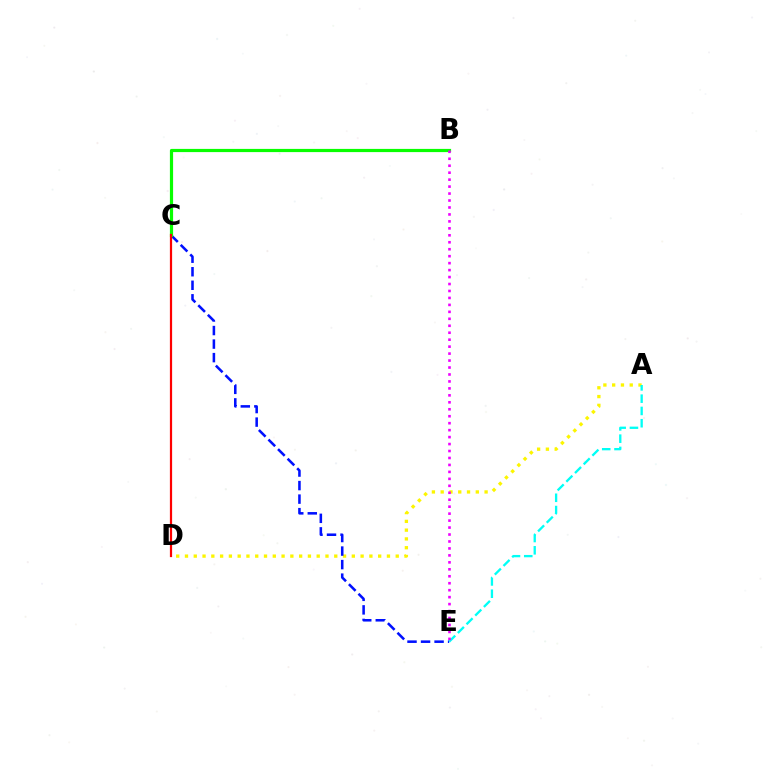{('A', 'D'): [{'color': '#fcf500', 'line_style': 'dotted', 'thickness': 2.39}], ('C', 'E'): [{'color': '#0010ff', 'line_style': 'dashed', 'thickness': 1.84}], ('B', 'C'): [{'color': '#08ff00', 'line_style': 'solid', 'thickness': 2.3}], ('A', 'E'): [{'color': '#00fff6', 'line_style': 'dashed', 'thickness': 1.67}], ('C', 'D'): [{'color': '#ff0000', 'line_style': 'solid', 'thickness': 1.6}], ('B', 'E'): [{'color': '#ee00ff', 'line_style': 'dotted', 'thickness': 1.89}]}